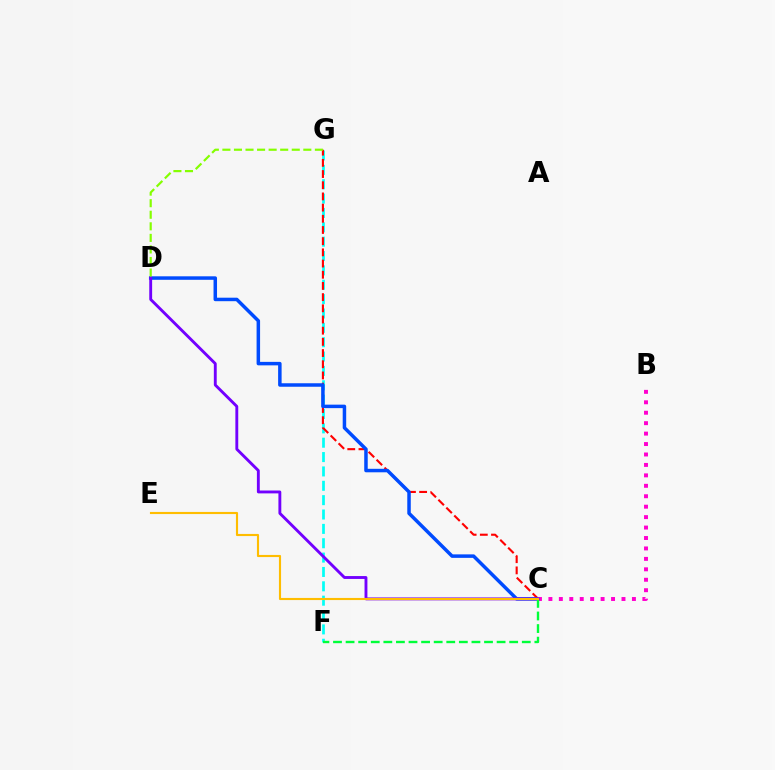{('F', 'G'): [{'color': '#00fff6', 'line_style': 'dashed', 'thickness': 1.95}], ('C', 'G'): [{'color': '#ff0000', 'line_style': 'dashed', 'thickness': 1.52}], ('C', 'D'): [{'color': '#004bff', 'line_style': 'solid', 'thickness': 2.51}, {'color': '#7200ff', 'line_style': 'solid', 'thickness': 2.07}], ('B', 'C'): [{'color': '#ff00cf', 'line_style': 'dotted', 'thickness': 2.84}], ('C', 'F'): [{'color': '#00ff39', 'line_style': 'dashed', 'thickness': 1.71}], ('C', 'E'): [{'color': '#ffbd00', 'line_style': 'solid', 'thickness': 1.53}], ('D', 'G'): [{'color': '#84ff00', 'line_style': 'dashed', 'thickness': 1.57}]}